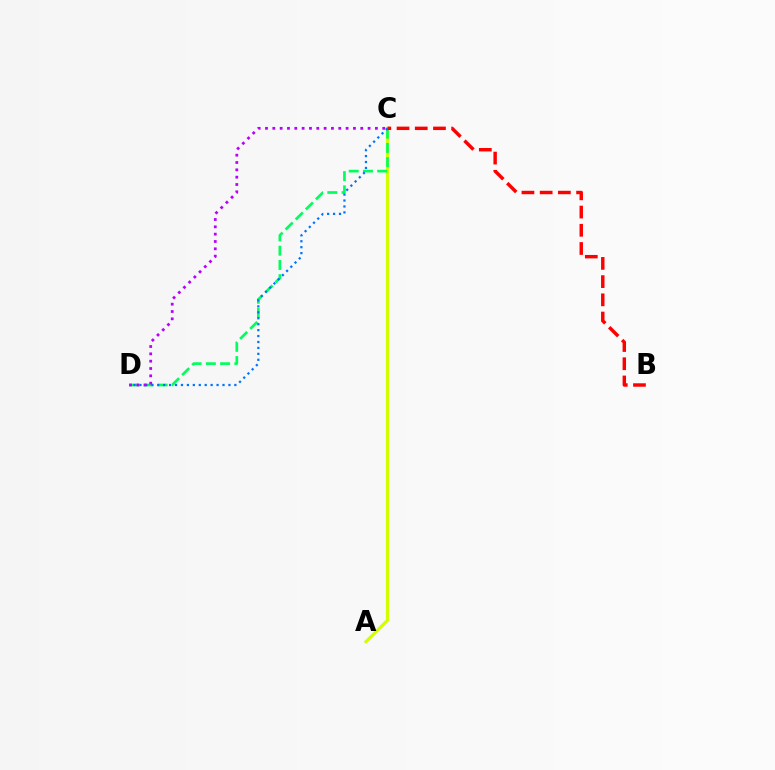{('A', 'C'): [{'color': '#d1ff00', 'line_style': 'solid', 'thickness': 2.29}], ('C', 'D'): [{'color': '#00ff5c', 'line_style': 'dashed', 'thickness': 1.94}, {'color': '#0074ff', 'line_style': 'dotted', 'thickness': 1.61}, {'color': '#b900ff', 'line_style': 'dotted', 'thickness': 1.99}], ('B', 'C'): [{'color': '#ff0000', 'line_style': 'dashed', 'thickness': 2.47}]}